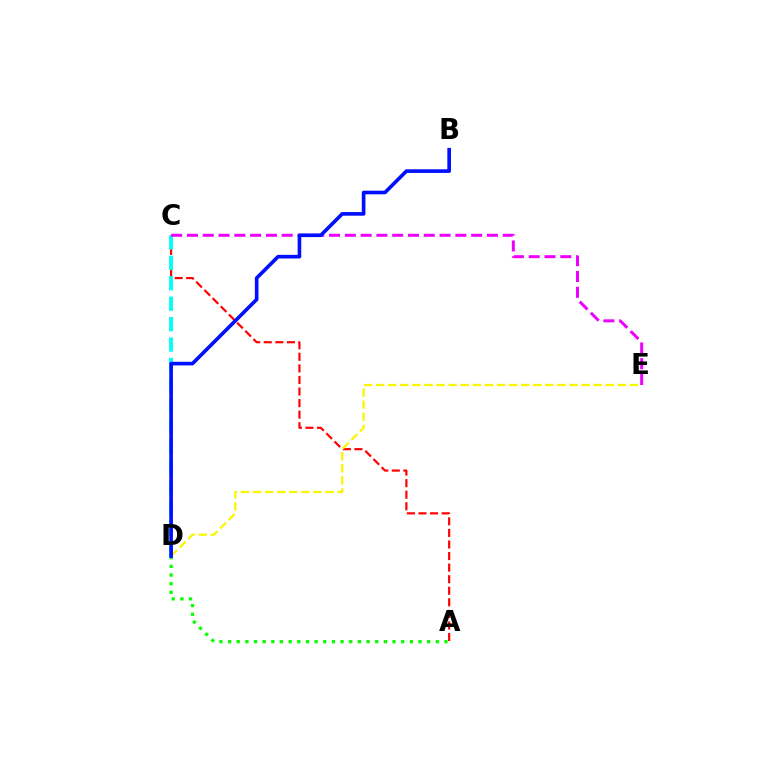{('A', 'C'): [{'color': '#ff0000', 'line_style': 'dashed', 'thickness': 1.57}], ('C', 'D'): [{'color': '#00fff6', 'line_style': 'dashed', 'thickness': 2.78}], ('C', 'E'): [{'color': '#ee00ff', 'line_style': 'dashed', 'thickness': 2.14}], ('D', 'E'): [{'color': '#fcf500', 'line_style': 'dashed', 'thickness': 1.64}], ('A', 'D'): [{'color': '#08ff00', 'line_style': 'dotted', 'thickness': 2.35}], ('B', 'D'): [{'color': '#0010ff', 'line_style': 'solid', 'thickness': 2.62}]}